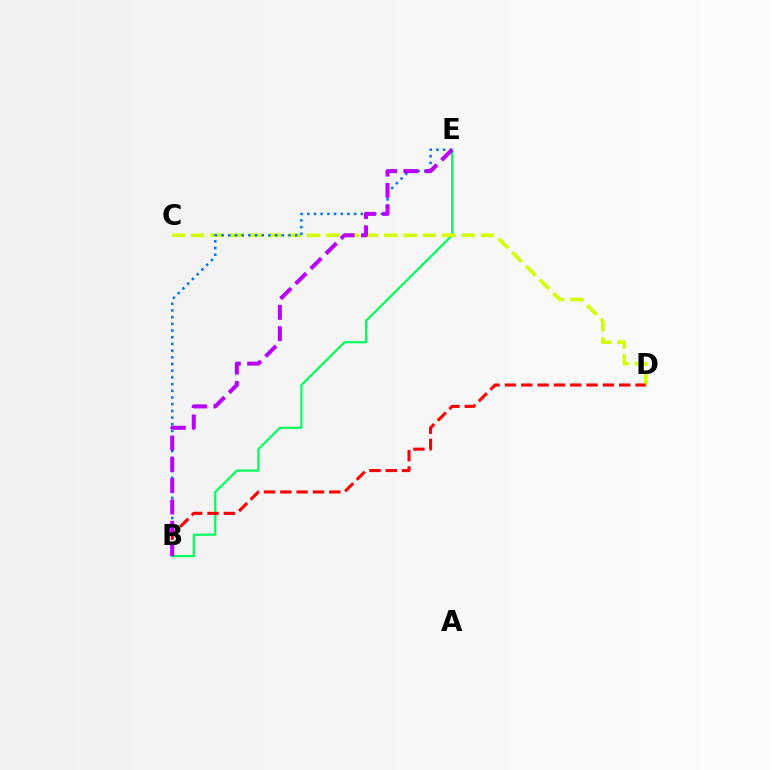{('B', 'E'): [{'color': '#00ff5c', 'line_style': 'solid', 'thickness': 1.56}, {'color': '#0074ff', 'line_style': 'dotted', 'thickness': 1.82}, {'color': '#b900ff', 'line_style': 'dashed', 'thickness': 2.9}], ('C', 'D'): [{'color': '#d1ff00', 'line_style': 'dashed', 'thickness': 2.62}], ('B', 'D'): [{'color': '#ff0000', 'line_style': 'dashed', 'thickness': 2.22}]}